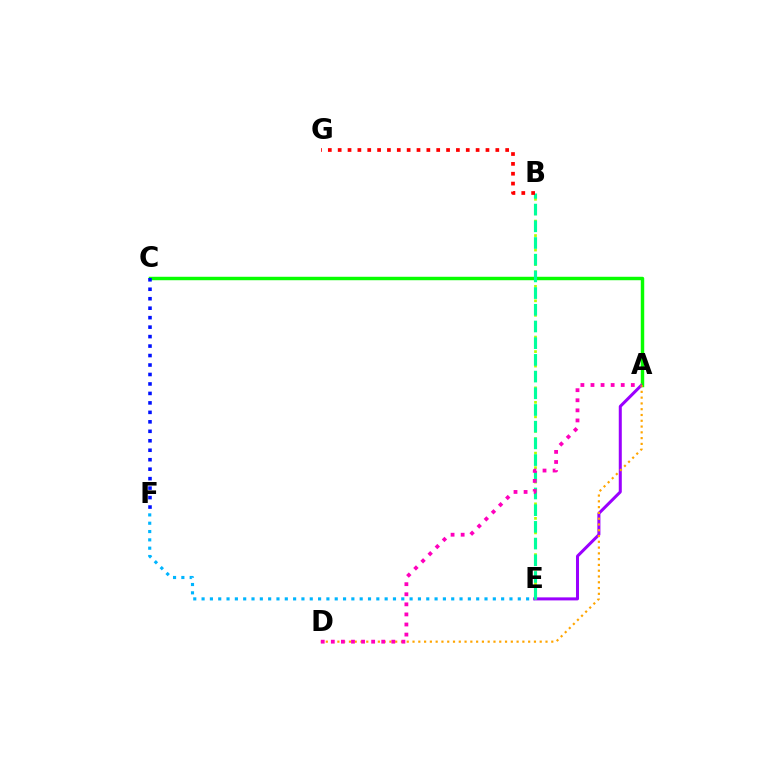{('A', 'E'): [{'color': '#9b00ff', 'line_style': 'solid', 'thickness': 2.18}], ('A', 'C'): [{'color': '#08ff00', 'line_style': 'solid', 'thickness': 2.48}], ('B', 'E'): [{'color': '#b3ff00', 'line_style': 'dotted', 'thickness': 1.97}, {'color': '#00ff9d', 'line_style': 'dashed', 'thickness': 2.27}], ('C', 'F'): [{'color': '#0010ff', 'line_style': 'dotted', 'thickness': 2.57}], ('A', 'D'): [{'color': '#ffa500', 'line_style': 'dotted', 'thickness': 1.57}, {'color': '#ff00bd', 'line_style': 'dotted', 'thickness': 2.74}], ('E', 'F'): [{'color': '#00b5ff', 'line_style': 'dotted', 'thickness': 2.26}], ('B', 'G'): [{'color': '#ff0000', 'line_style': 'dotted', 'thickness': 2.68}]}